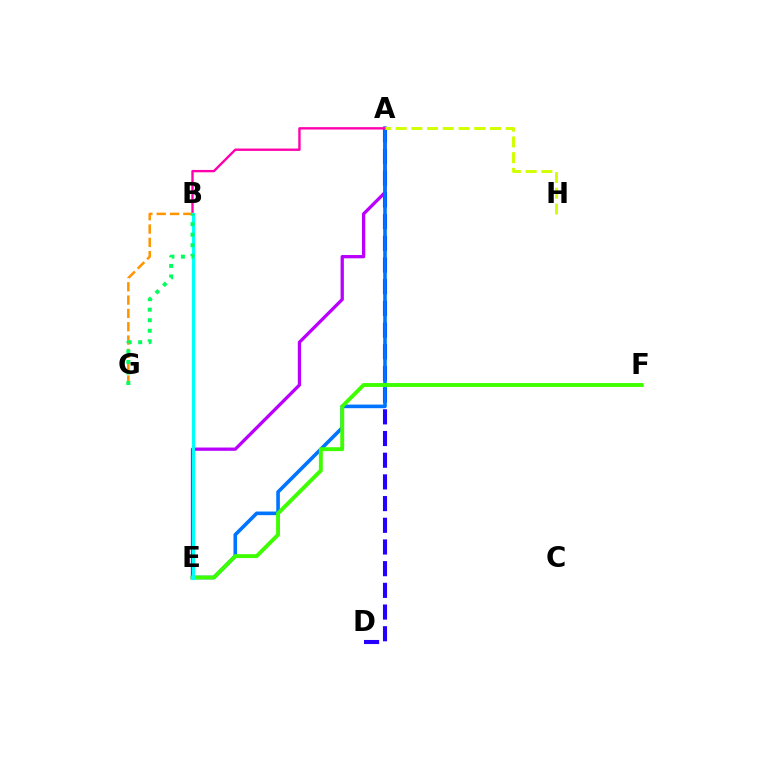{('A', 'E'): [{'color': '#b900ff', 'line_style': 'solid', 'thickness': 2.37}, {'color': '#0074ff', 'line_style': 'solid', 'thickness': 2.6}], ('A', 'D'): [{'color': '#2500ff', 'line_style': 'dashed', 'thickness': 2.95}], ('A', 'B'): [{'color': '#ff00ac', 'line_style': 'solid', 'thickness': 1.7}], ('E', 'F'): [{'color': '#3dff00', 'line_style': 'solid', 'thickness': 2.81}], ('B', 'G'): [{'color': '#ff9400', 'line_style': 'dashed', 'thickness': 1.81}, {'color': '#00ff5c', 'line_style': 'dotted', 'thickness': 2.86}], ('B', 'E'): [{'color': '#ff0000', 'line_style': 'dashed', 'thickness': 1.87}, {'color': '#00fff6', 'line_style': 'solid', 'thickness': 2.3}], ('A', 'H'): [{'color': '#d1ff00', 'line_style': 'dashed', 'thickness': 2.14}]}